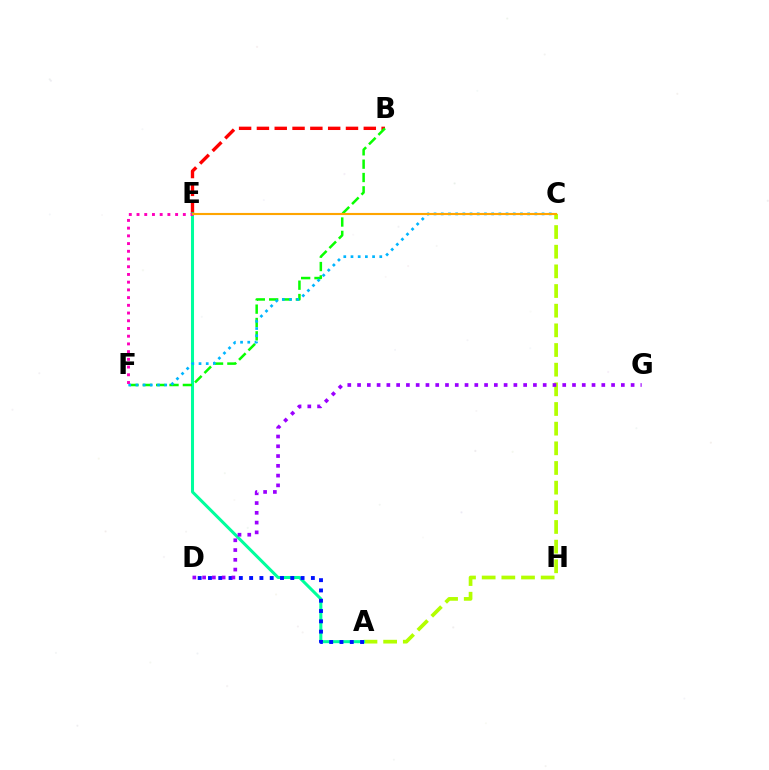{('B', 'E'): [{'color': '#ff0000', 'line_style': 'dashed', 'thickness': 2.42}], ('A', 'C'): [{'color': '#b3ff00', 'line_style': 'dashed', 'thickness': 2.67}], ('A', 'E'): [{'color': '#00ff9d', 'line_style': 'solid', 'thickness': 2.18}], ('B', 'F'): [{'color': '#08ff00', 'line_style': 'dashed', 'thickness': 1.81}], ('A', 'D'): [{'color': '#0010ff', 'line_style': 'dotted', 'thickness': 2.8}], ('C', 'F'): [{'color': '#00b5ff', 'line_style': 'dotted', 'thickness': 1.96}], ('D', 'G'): [{'color': '#9b00ff', 'line_style': 'dotted', 'thickness': 2.65}], ('E', 'F'): [{'color': '#ff00bd', 'line_style': 'dotted', 'thickness': 2.1}], ('C', 'E'): [{'color': '#ffa500', 'line_style': 'solid', 'thickness': 1.53}]}